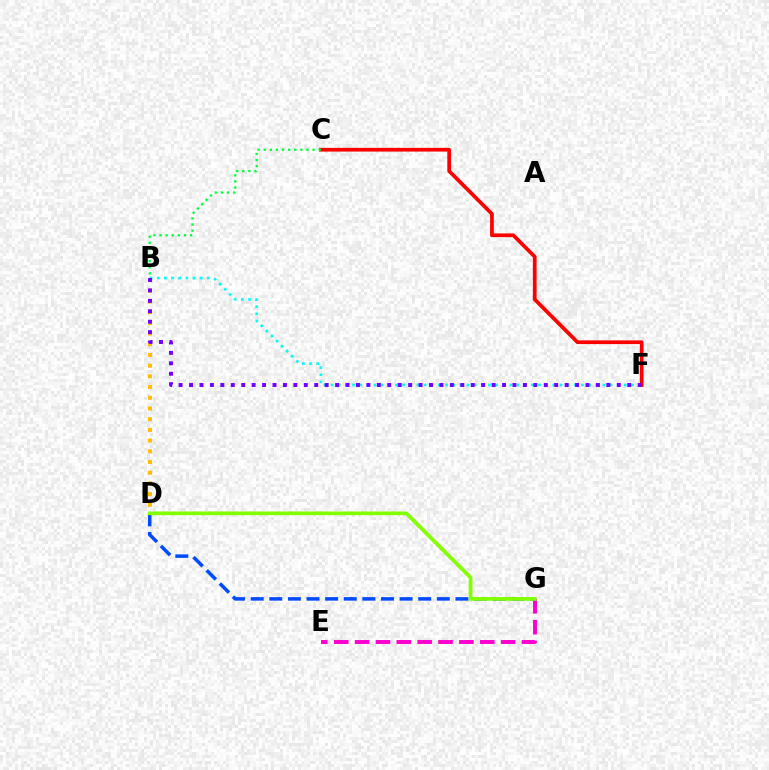{('B', 'D'): [{'color': '#ffbd00', 'line_style': 'dotted', 'thickness': 2.91}], ('C', 'F'): [{'color': '#ff0000', 'line_style': 'solid', 'thickness': 2.68}], ('B', 'F'): [{'color': '#00fff6', 'line_style': 'dotted', 'thickness': 1.94}, {'color': '#7200ff', 'line_style': 'dotted', 'thickness': 2.83}], ('E', 'G'): [{'color': '#ff00cf', 'line_style': 'dashed', 'thickness': 2.83}], ('B', 'C'): [{'color': '#00ff39', 'line_style': 'dotted', 'thickness': 1.66}], ('D', 'G'): [{'color': '#004bff', 'line_style': 'dashed', 'thickness': 2.53}, {'color': '#84ff00', 'line_style': 'solid', 'thickness': 2.69}]}